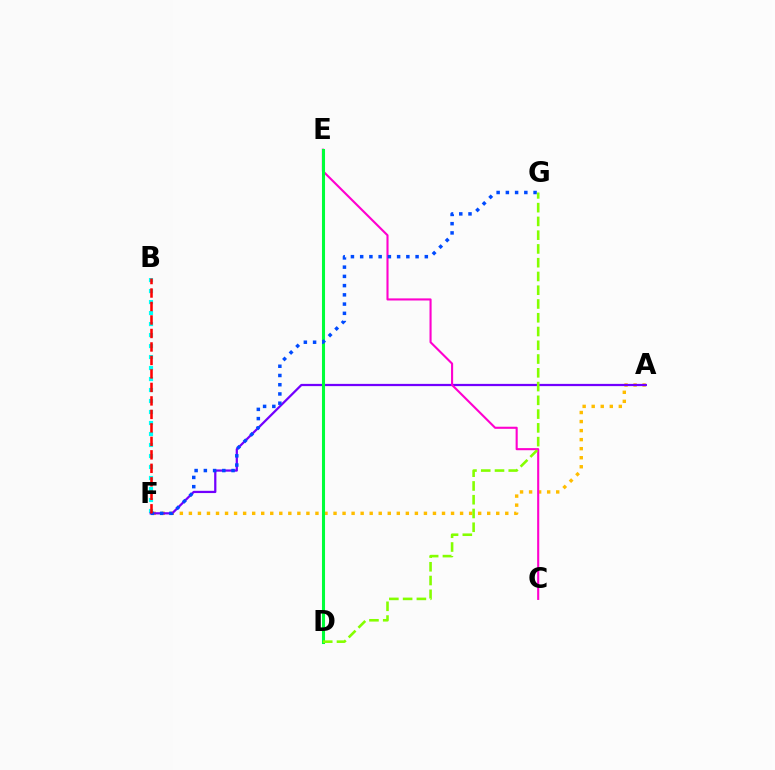{('B', 'F'): [{'color': '#00fff6', 'line_style': 'dotted', 'thickness': 2.99}, {'color': '#ff0000', 'line_style': 'dashed', 'thickness': 1.83}], ('A', 'F'): [{'color': '#ffbd00', 'line_style': 'dotted', 'thickness': 2.46}, {'color': '#7200ff', 'line_style': 'solid', 'thickness': 1.61}], ('C', 'E'): [{'color': '#ff00cf', 'line_style': 'solid', 'thickness': 1.52}], ('D', 'E'): [{'color': '#00ff39', 'line_style': 'solid', 'thickness': 2.2}], ('F', 'G'): [{'color': '#004bff', 'line_style': 'dotted', 'thickness': 2.51}], ('D', 'G'): [{'color': '#84ff00', 'line_style': 'dashed', 'thickness': 1.87}]}